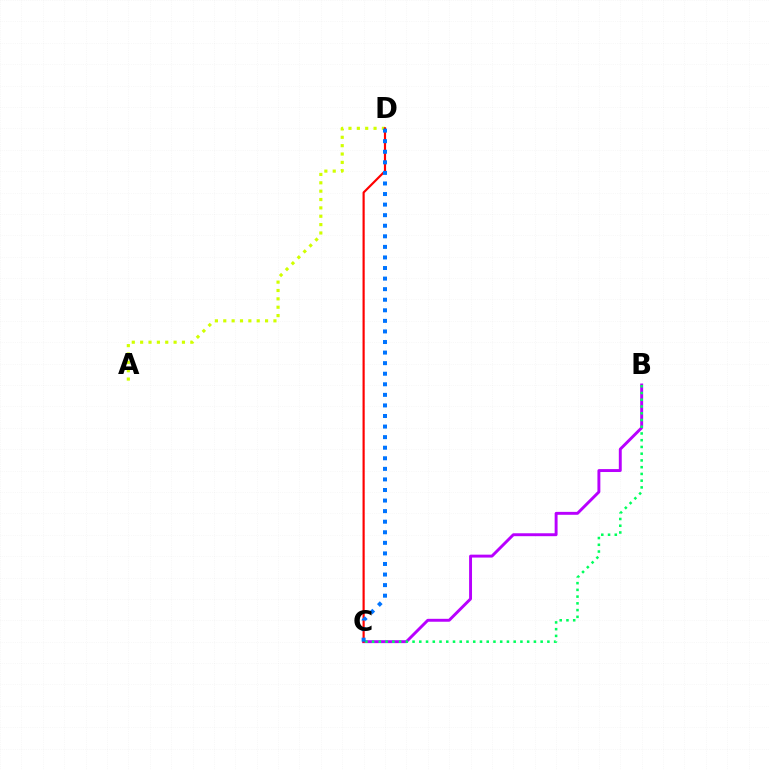{('B', 'C'): [{'color': '#b900ff', 'line_style': 'solid', 'thickness': 2.1}, {'color': '#00ff5c', 'line_style': 'dotted', 'thickness': 1.83}], ('A', 'D'): [{'color': '#d1ff00', 'line_style': 'dotted', 'thickness': 2.27}], ('C', 'D'): [{'color': '#ff0000', 'line_style': 'solid', 'thickness': 1.56}, {'color': '#0074ff', 'line_style': 'dotted', 'thickness': 2.87}]}